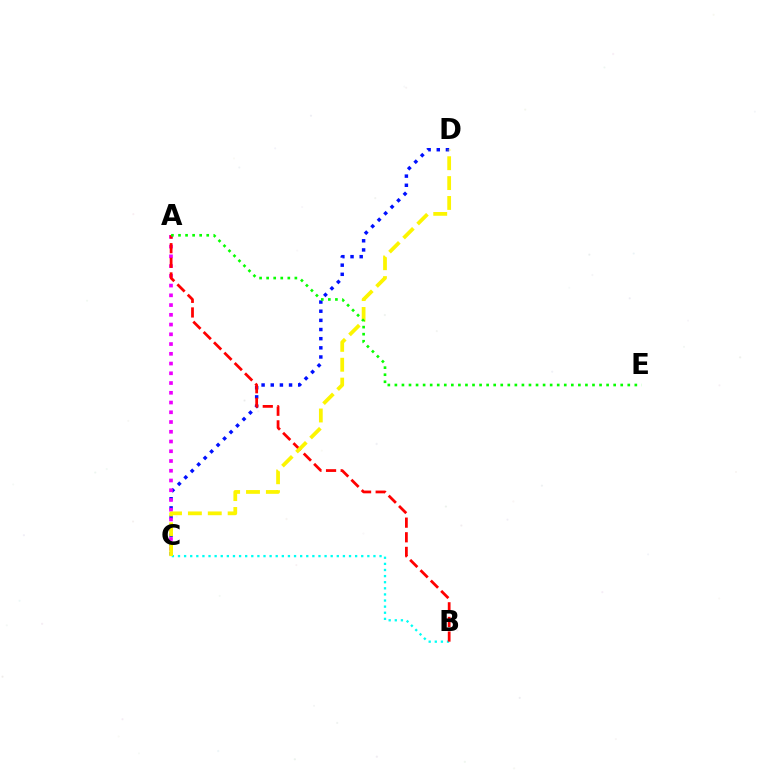{('C', 'D'): [{'color': '#0010ff', 'line_style': 'dotted', 'thickness': 2.49}, {'color': '#fcf500', 'line_style': 'dashed', 'thickness': 2.7}], ('B', 'C'): [{'color': '#00fff6', 'line_style': 'dotted', 'thickness': 1.66}], ('A', 'C'): [{'color': '#ee00ff', 'line_style': 'dotted', 'thickness': 2.65}], ('A', 'B'): [{'color': '#ff0000', 'line_style': 'dashed', 'thickness': 1.99}], ('A', 'E'): [{'color': '#08ff00', 'line_style': 'dotted', 'thickness': 1.92}]}